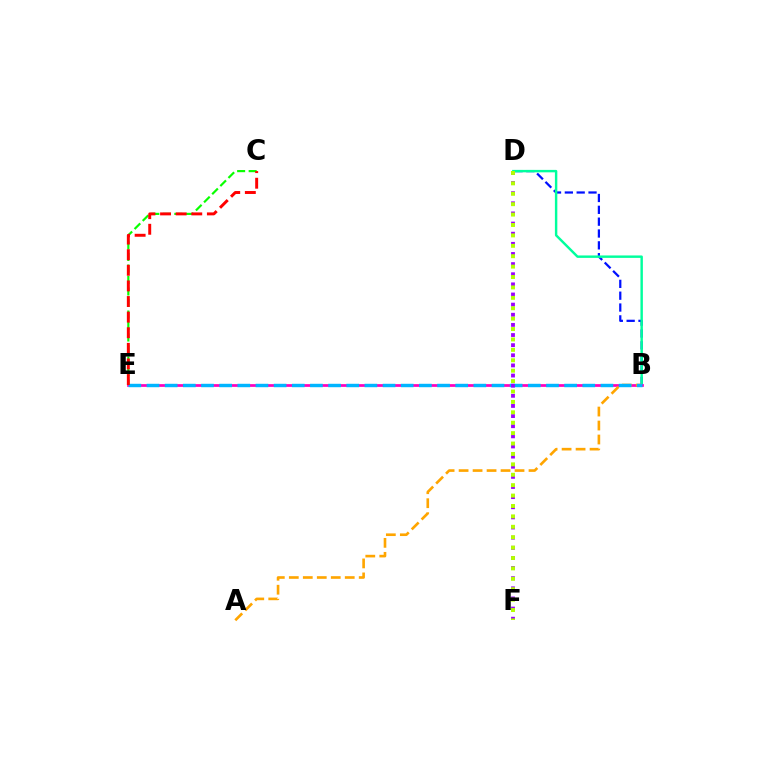{('B', 'D'): [{'color': '#0010ff', 'line_style': 'dashed', 'thickness': 1.61}, {'color': '#00ff9d', 'line_style': 'solid', 'thickness': 1.75}], ('C', 'E'): [{'color': '#08ff00', 'line_style': 'dashed', 'thickness': 1.56}, {'color': '#ff0000', 'line_style': 'dashed', 'thickness': 2.12}], ('B', 'E'): [{'color': '#ff00bd', 'line_style': 'solid', 'thickness': 1.97}, {'color': '#00b5ff', 'line_style': 'dashed', 'thickness': 2.47}], ('A', 'B'): [{'color': '#ffa500', 'line_style': 'dashed', 'thickness': 1.9}], ('D', 'F'): [{'color': '#9b00ff', 'line_style': 'dotted', 'thickness': 2.75}, {'color': '#b3ff00', 'line_style': 'dotted', 'thickness': 2.83}]}